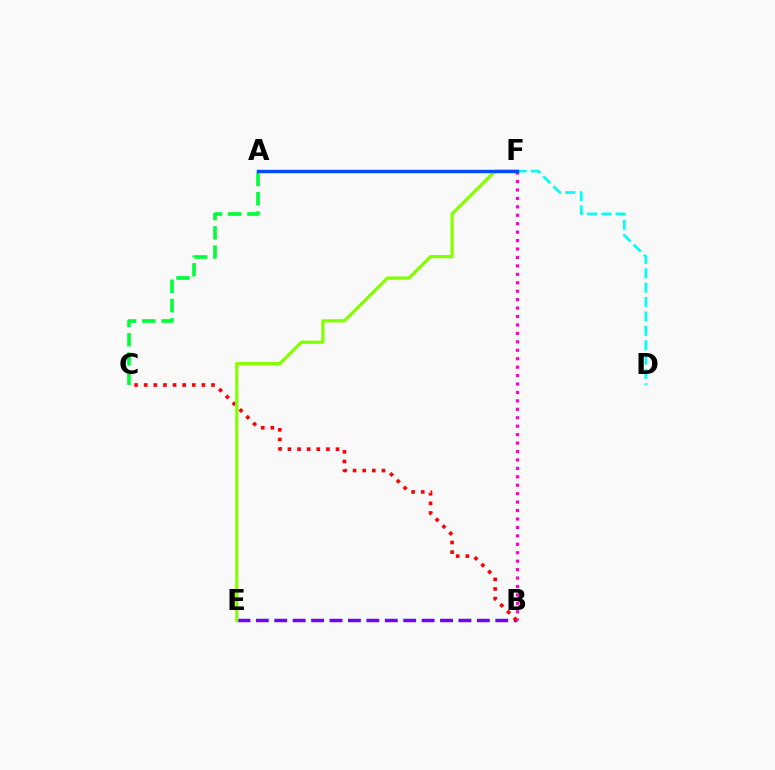{('A', 'F'): [{'color': '#ffbd00', 'line_style': 'solid', 'thickness': 2.15}, {'color': '#004bff', 'line_style': 'solid', 'thickness': 2.45}], ('B', 'E'): [{'color': '#7200ff', 'line_style': 'dashed', 'thickness': 2.5}], ('A', 'C'): [{'color': '#00ff39', 'line_style': 'dashed', 'thickness': 2.62}], ('D', 'F'): [{'color': '#00fff6', 'line_style': 'dashed', 'thickness': 1.95}], ('B', 'C'): [{'color': '#ff0000', 'line_style': 'dotted', 'thickness': 2.61}], ('B', 'F'): [{'color': '#ff00cf', 'line_style': 'dotted', 'thickness': 2.29}], ('E', 'F'): [{'color': '#84ff00', 'line_style': 'solid', 'thickness': 2.33}]}